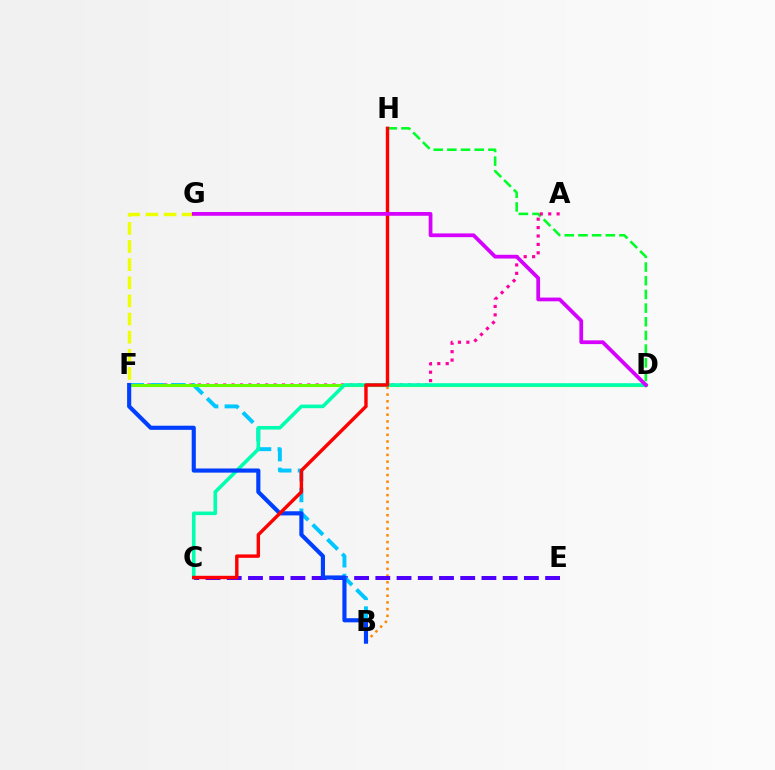{('F', 'G'): [{'color': '#eeff00', 'line_style': 'dashed', 'thickness': 2.46}], ('D', 'H'): [{'color': '#00ff27', 'line_style': 'dashed', 'thickness': 1.86}], ('A', 'F'): [{'color': '#ff00a0', 'line_style': 'dotted', 'thickness': 2.29}], ('B', 'H'): [{'color': '#ff8800', 'line_style': 'dotted', 'thickness': 1.82}], ('C', 'E'): [{'color': '#4f00ff', 'line_style': 'dashed', 'thickness': 2.88}], ('B', 'F'): [{'color': '#00c7ff', 'line_style': 'dashed', 'thickness': 2.82}, {'color': '#003fff', 'line_style': 'solid', 'thickness': 2.98}], ('D', 'F'): [{'color': '#66ff00', 'line_style': 'solid', 'thickness': 2.23}], ('C', 'D'): [{'color': '#00ffaf', 'line_style': 'solid', 'thickness': 2.59}], ('C', 'H'): [{'color': '#ff0000', 'line_style': 'solid', 'thickness': 2.45}], ('D', 'G'): [{'color': '#d600ff', 'line_style': 'solid', 'thickness': 2.7}]}